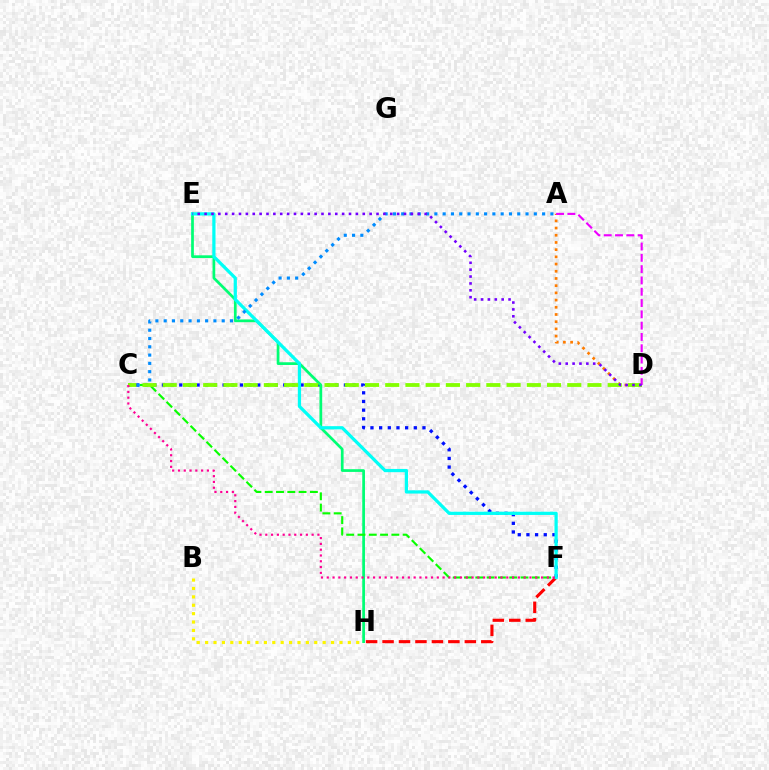{('C', 'F'): [{'color': '#0010ff', 'line_style': 'dotted', 'thickness': 2.35}, {'color': '#08ff00', 'line_style': 'dashed', 'thickness': 1.53}, {'color': '#ff0094', 'line_style': 'dotted', 'thickness': 1.57}], ('B', 'H'): [{'color': '#fcf500', 'line_style': 'dotted', 'thickness': 2.28}], ('E', 'H'): [{'color': '#00ff74', 'line_style': 'solid', 'thickness': 1.96}], ('F', 'H'): [{'color': '#ff0000', 'line_style': 'dashed', 'thickness': 2.24}], ('E', 'F'): [{'color': '#00fff6', 'line_style': 'solid', 'thickness': 2.33}], ('A', 'D'): [{'color': '#ff7c00', 'line_style': 'dotted', 'thickness': 1.96}, {'color': '#ee00ff', 'line_style': 'dashed', 'thickness': 1.54}], ('A', 'C'): [{'color': '#008cff', 'line_style': 'dotted', 'thickness': 2.25}], ('C', 'D'): [{'color': '#84ff00', 'line_style': 'dashed', 'thickness': 2.75}], ('D', 'E'): [{'color': '#7200ff', 'line_style': 'dotted', 'thickness': 1.87}]}